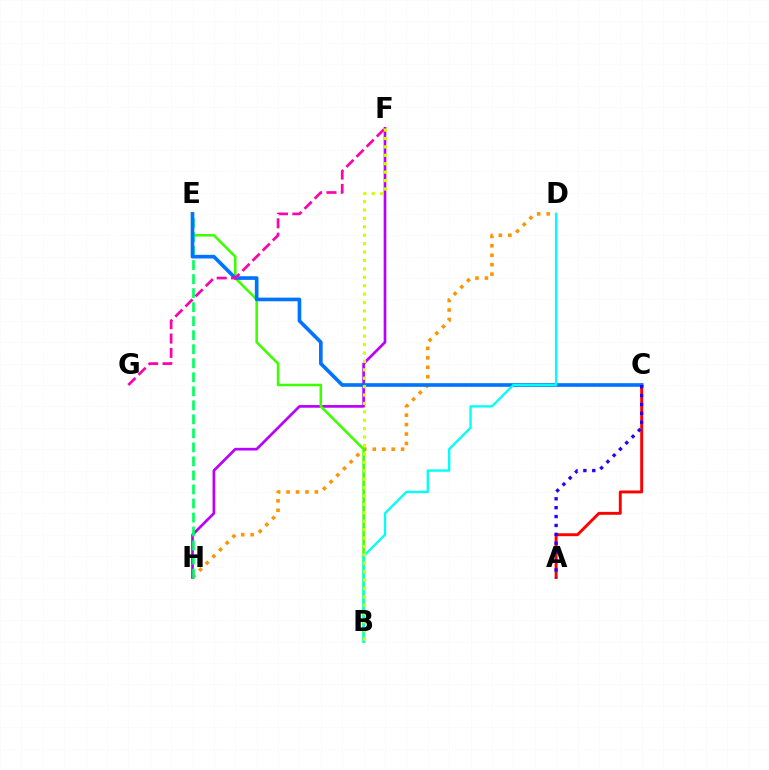{('D', 'H'): [{'color': '#ff9400', 'line_style': 'dotted', 'thickness': 2.57}], ('F', 'H'): [{'color': '#b900ff', 'line_style': 'solid', 'thickness': 1.93}], ('B', 'E'): [{'color': '#3dff00', 'line_style': 'solid', 'thickness': 1.83}], ('A', 'C'): [{'color': '#ff0000', 'line_style': 'solid', 'thickness': 2.1}, {'color': '#2500ff', 'line_style': 'dotted', 'thickness': 2.42}], ('E', 'H'): [{'color': '#00ff5c', 'line_style': 'dashed', 'thickness': 1.91}], ('C', 'E'): [{'color': '#0074ff', 'line_style': 'solid', 'thickness': 2.63}], ('F', 'G'): [{'color': '#ff00ac', 'line_style': 'dashed', 'thickness': 1.95}], ('B', 'D'): [{'color': '#00fff6', 'line_style': 'solid', 'thickness': 1.68}], ('B', 'F'): [{'color': '#d1ff00', 'line_style': 'dotted', 'thickness': 2.29}]}